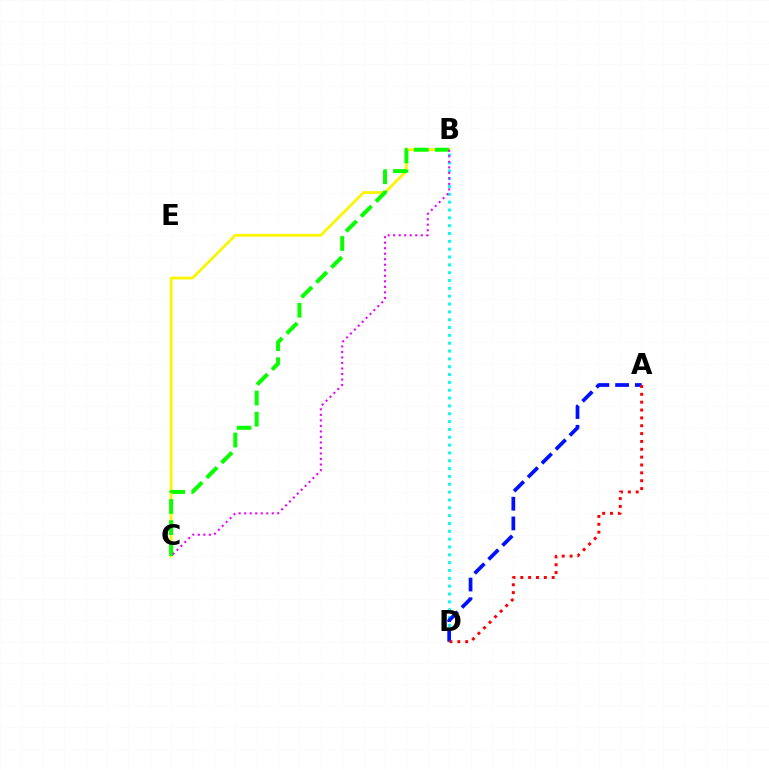{('B', 'C'): [{'color': '#fcf500', 'line_style': 'solid', 'thickness': 2.0}, {'color': '#08ff00', 'line_style': 'dashed', 'thickness': 2.87}, {'color': '#ee00ff', 'line_style': 'dotted', 'thickness': 1.5}], ('B', 'D'): [{'color': '#00fff6', 'line_style': 'dotted', 'thickness': 2.13}], ('A', 'D'): [{'color': '#0010ff', 'line_style': 'dashed', 'thickness': 2.68}, {'color': '#ff0000', 'line_style': 'dotted', 'thickness': 2.13}]}